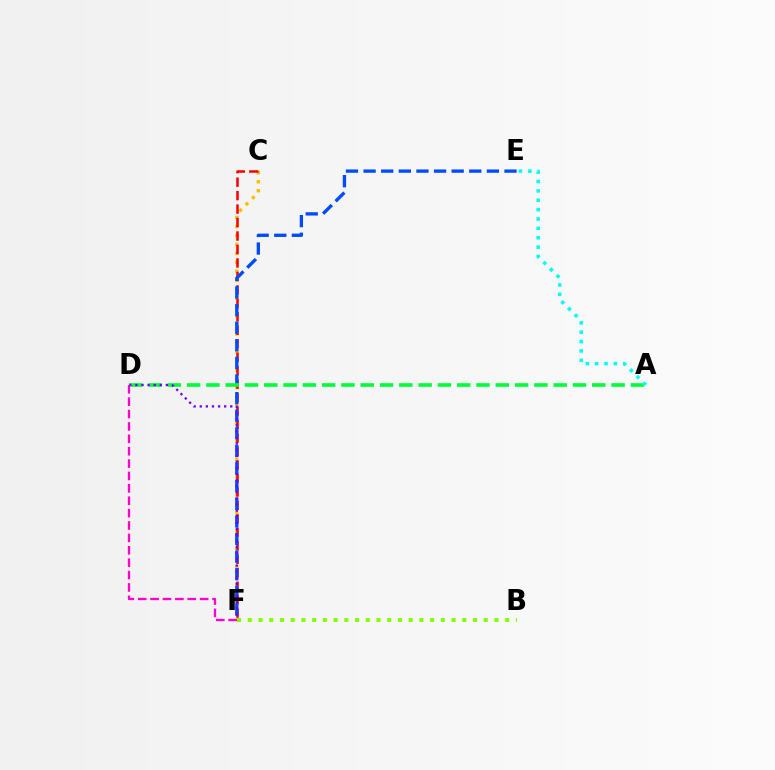{('C', 'F'): [{'color': '#ffbd00', 'line_style': 'dotted', 'thickness': 2.43}, {'color': '#ff0000', 'line_style': 'dashed', 'thickness': 1.83}], ('E', 'F'): [{'color': '#004bff', 'line_style': 'dashed', 'thickness': 2.39}], ('A', 'D'): [{'color': '#00ff39', 'line_style': 'dashed', 'thickness': 2.62}], ('D', 'F'): [{'color': '#7200ff', 'line_style': 'dotted', 'thickness': 1.66}, {'color': '#ff00cf', 'line_style': 'dashed', 'thickness': 1.68}], ('A', 'E'): [{'color': '#00fff6', 'line_style': 'dotted', 'thickness': 2.54}], ('B', 'F'): [{'color': '#84ff00', 'line_style': 'dotted', 'thickness': 2.91}]}